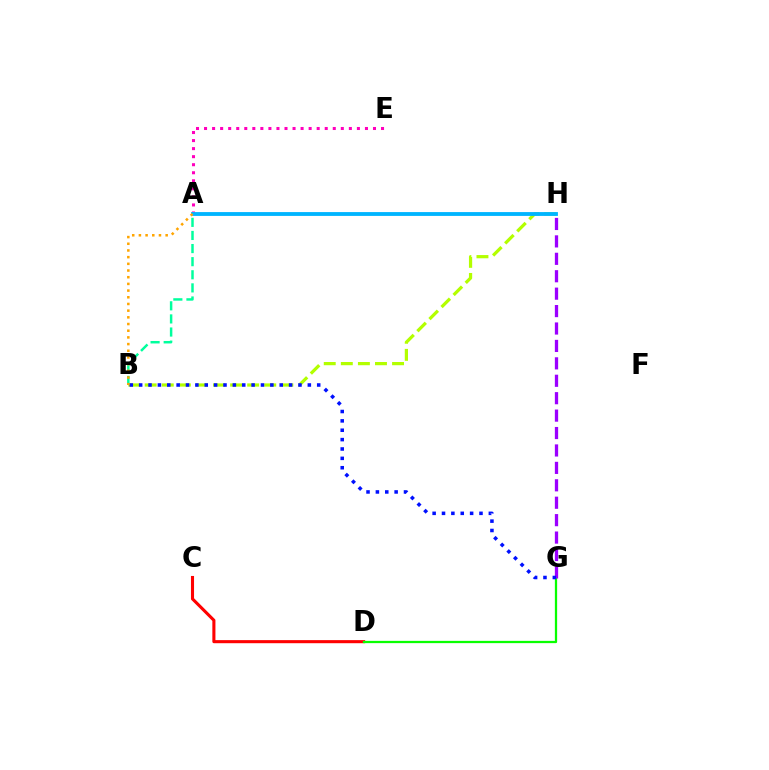{('A', 'E'): [{'color': '#ff00bd', 'line_style': 'dotted', 'thickness': 2.19}], ('B', 'H'): [{'color': '#b3ff00', 'line_style': 'dashed', 'thickness': 2.32}], ('C', 'D'): [{'color': '#ff0000', 'line_style': 'solid', 'thickness': 2.22}], ('D', 'G'): [{'color': '#08ff00', 'line_style': 'solid', 'thickness': 1.63}], ('G', 'H'): [{'color': '#9b00ff', 'line_style': 'dashed', 'thickness': 2.37}], ('A', 'H'): [{'color': '#00b5ff', 'line_style': 'solid', 'thickness': 2.76}], ('A', 'B'): [{'color': '#00ff9d', 'line_style': 'dashed', 'thickness': 1.78}, {'color': '#ffa500', 'line_style': 'dotted', 'thickness': 1.82}], ('B', 'G'): [{'color': '#0010ff', 'line_style': 'dotted', 'thickness': 2.55}]}